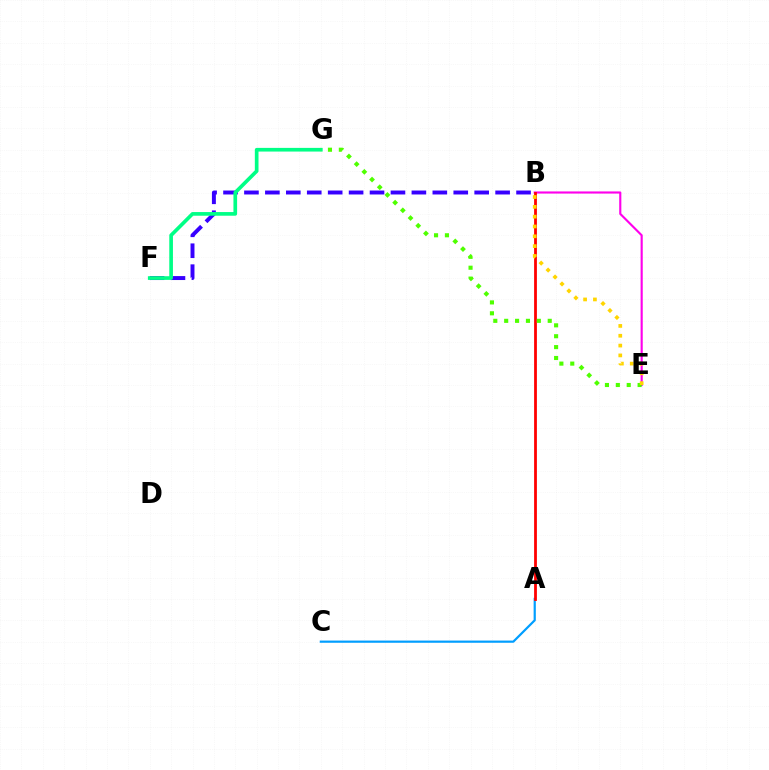{('B', 'F'): [{'color': '#3700ff', 'line_style': 'dashed', 'thickness': 2.84}], ('A', 'C'): [{'color': '#009eff', 'line_style': 'solid', 'thickness': 1.58}], ('B', 'E'): [{'color': '#ff00ed', 'line_style': 'solid', 'thickness': 1.54}, {'color': '#ffd500', 'line_style': 'dotted', 'thickness': 2.67}], ('F', 'G'): [{'color': '#00ff86', 'line_style': 'solid', 'thickness': 2.64}], ('A', 'B'): [{'color': '#ff0000', 'line_style': 'solid', 'thickness': 2.01}], ('E', 'G'): [{'color': '#4fff00', 'line_style': 'dotted', 'thickness': 2.96}]}